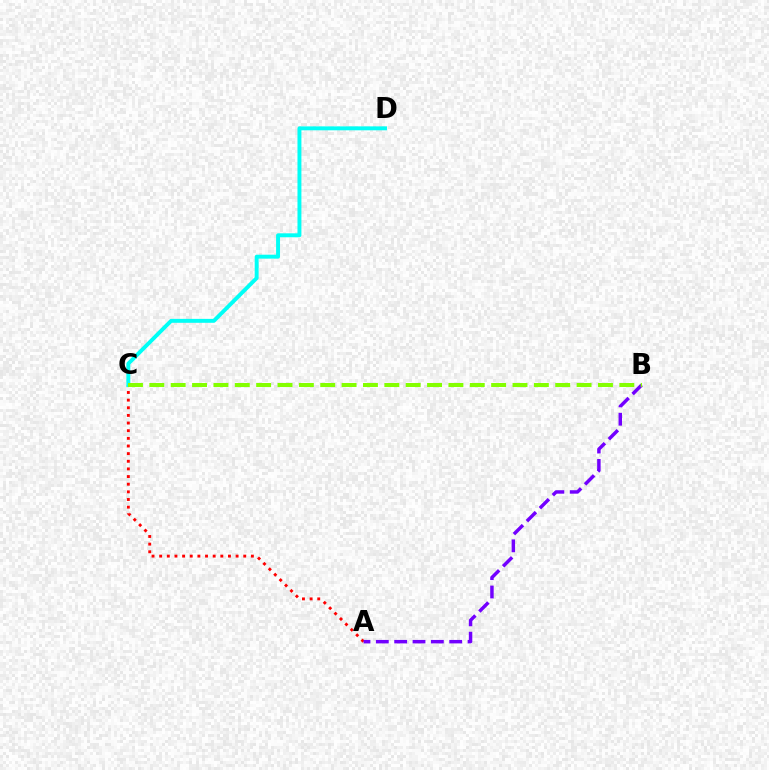{('A', 'C'): [{'color': '#ff0000', 'line_style': 'dotted', 'thickness': 2.08}], ('C', 'D'): [{'color': '#00fff6', 'line_style': 'solid', 'thickness': 2.83}], ('A', 'B'): [{'color': '#7200ff', 'line_style': 'dashed', 'thickness': 2.49}], ('B', 'C'): [{'color': '#84ff00', 'line_style': 'dashed', 'thickness': 2.9}]}